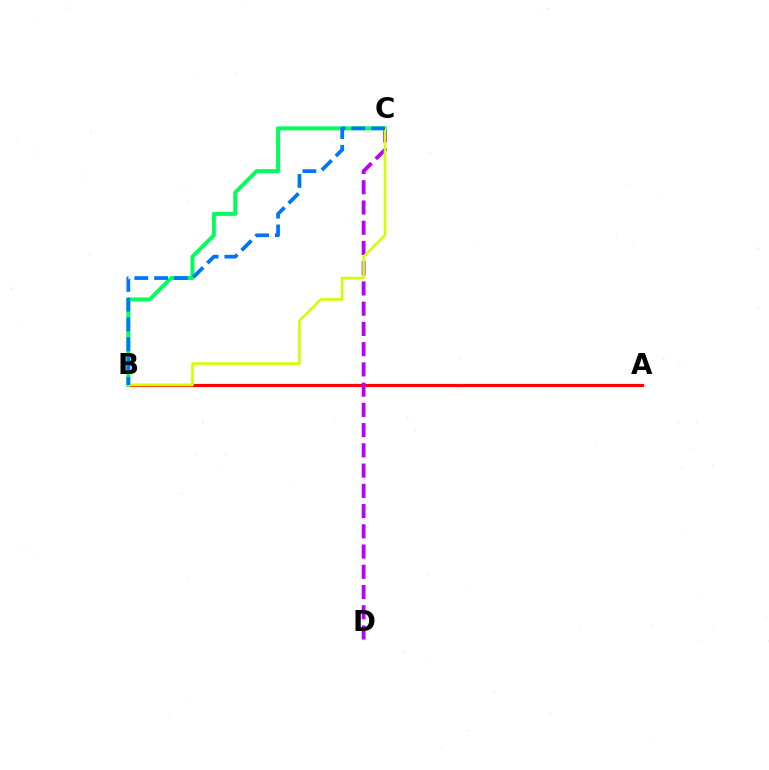{('A', 'B'): [{'color': '#ff0000', 'line_style': 'solid', 'thickness': 2.27}], ('C', 'D'): [{'color': '#b900ff', 'line_style': 'dashed', 'thickness': 2.75}], ('B', 'C'): [{'color': '#00ff5c', 'line_style': 'solid', 'thickness': 2.85}, {'color': '#d1ff00', 'line_style': 'solid', 'thickness': 1.88}, {'color': '#0074ff', 'line_style': 'dashed', 'thickness': 2.69}]}